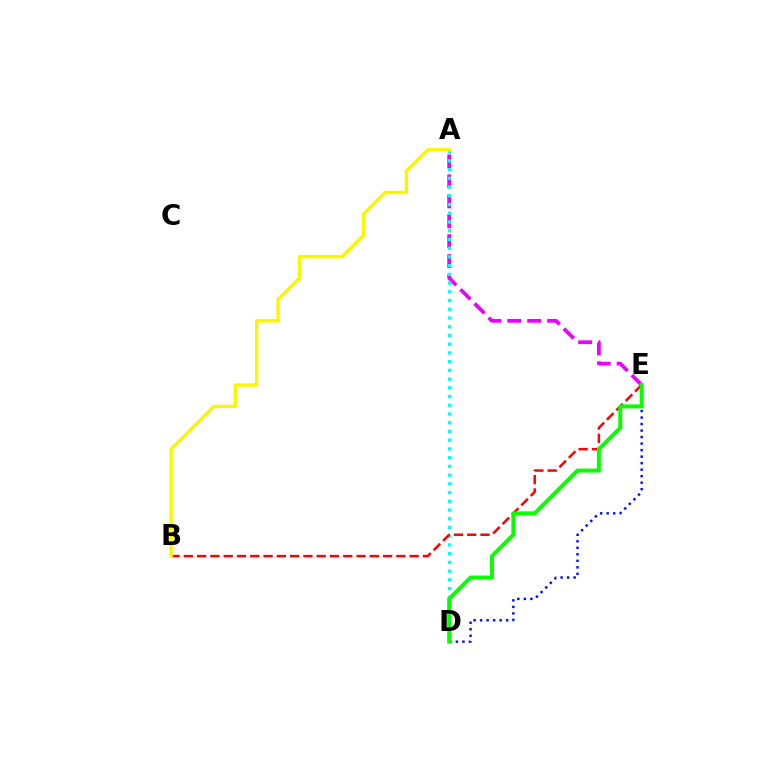{('A', 'E'): [{'color': '#ee00ff', 'line_style': 'dashed', 'thickness': 2.71}], ('A', 'D'): [{'color': '#00fff6', 'line_style': 'dotted', 'thickness': 2.37}], ('B', 'E'): [{'color': '#ff0000', 'line_style': 'dashed', 'thickness': 1.8}], ('D', 'E'): [{'color': '#0010ff', 'line_style': 'dotted', 'thickness': 1.77}, {'color': '#08ff00', 'line_style': 'solid', 'thickness': 2.86}], ('A', 'B'): [{'color': '#fcf500', 'line_style': 'solid', 'thickness': 2.43}]}